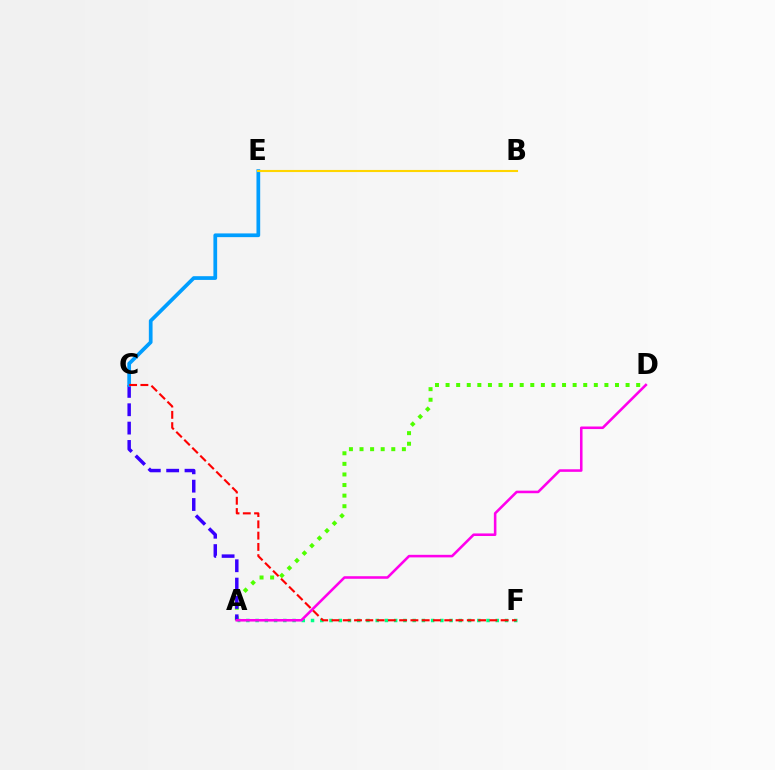{('A', 'D'): [{'color': '#4fff00', 'line_style': 'dotted', 'thickness': 2.88}, {'color': '#ff00ed', 'line_style': 'solid', 'thickness': 1.85}], ('A', 'C'): [{'color': '#3700ff', 'line_style': 'dashed', 'thickness': 2.49}], ('C', 'E'): [{'color': '#009eff', 'line_style': 'solid', 'thickness': 2.68}], ('A', 'F'): [{'color': '#00ff86', 'line_style': 'dotted', 'thickness': 2.51}], ('B', 'E'): [{'color': '#ffd500', 'line_style': 'solid', 'thickness': 1.51}], ('C', 'F'): [{'color': '#ff0000', 'line_style': 'dashed', 'thickness': 1.53}]}